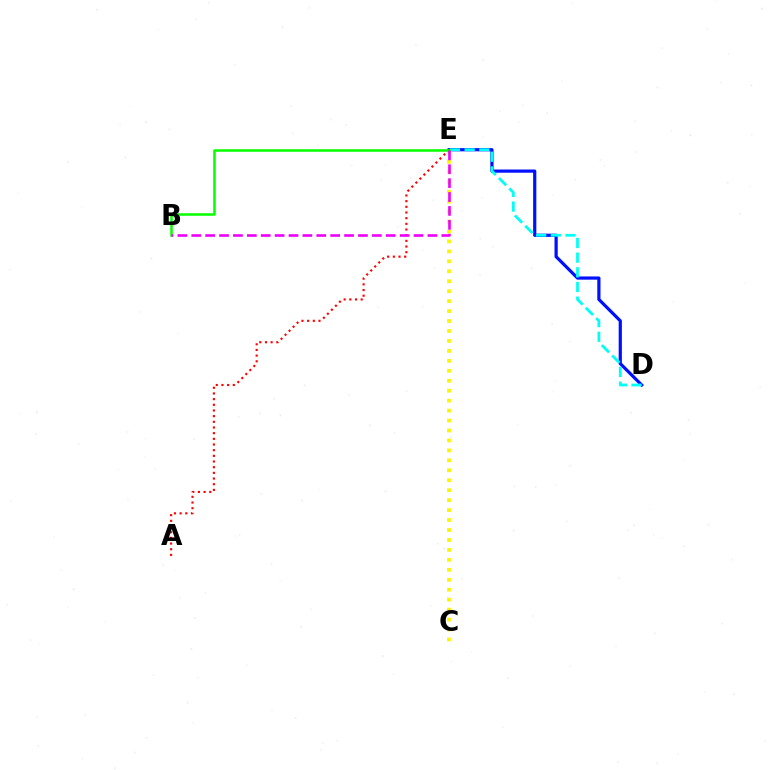{('D', 'E'): [{'color': '#0010ff', 'line_style': 'solid', 'thickness': 2.3}, {'color': '#00fff6', 'line_style': 'dashed', 'thickness': 1.99}], ('C', 'E'): [{'color': '#fcf500', 'line_style': 'dotted', 'thickness': 2.7}], ('A', 'E'): [{'color': '#ff0000', 'line_style': 'dotted', 'thickness': 1.54}], ('B', 'E'): [{'color': '#08ff00', 'line_style': 'solid', 'thickness': 1.82}, {'color': '#ee00ff', 'line_style': 'dashed', 'thickness': 1.89}]}